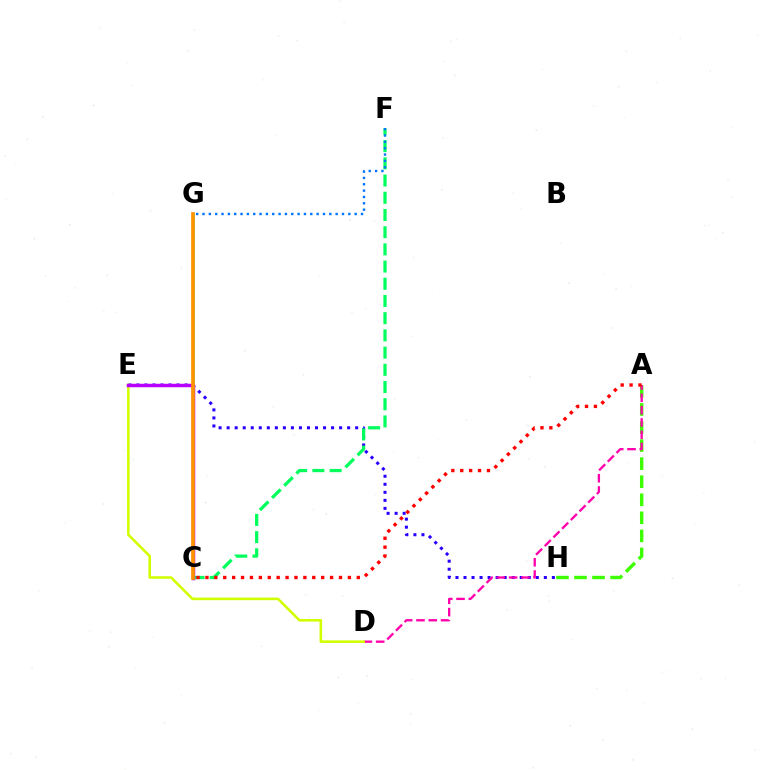{('A', 'H'): [{'color': '#3dff00', 'line_style': 'dashed', 'thickness': 2.45}], ('C', 'G'): [{'color': '#00fff6', 'line_style': 'solid', 'thickness': 2.02}, {'color': '#ff9400', 'line_style': 'solid', 'thickness': 2.65}], ('E', 'H'): [{'color': '#2500ff', 'line_style': 'dotted', 'thickness': 2.18}], ('C', 'F'): [{'color': '#00ff5c', 'line_style': 'dashed', 'thickness': 2.34}], ('A', 'D'): [{'color': '#ff00ac', 'line_style': 'dashed', 'thickness': 1.67}], ('D', 'E'): [{'color': '#d1ff00', 'line_style': 'solid', 'thickness': 1.86}], ('C', 'E'): [{'color': '#b900ff', 'line_style': 'solid', 'thickness': 2.5}], ('A', 'C'): [{'color': '#ff0000', 'line_style': 'dotted', 'thickness': 2.42}], ('F', 'G'): [{'color': '#0074ff', 'line_style': 'dotted', 'thickness': 1.72}]}